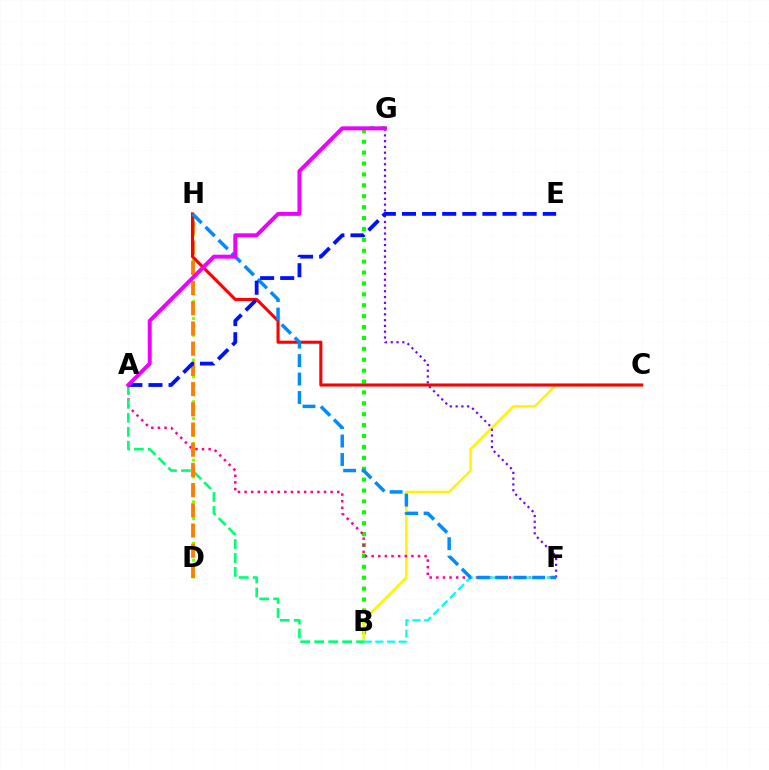{('B', 'G'): [{'color': '#08ff00', 'line_style': 'dotted', 'thickness': 2.96}], ('B', 'C'): [{'color': '#fcf500', 'line_style': 'solid', 'thickness': 1.76}], ('D', 'H'): [{'color': '#84ff00', 'line_style': 'dotted', 'thickness': 2.27}, {'color': '#ff7c00', 'line_style': 'dashed', 'thickness': 2.74}], ('A', 'F'): [{'color': '#ff0094', 'line_style': 'dotted', 'thickness': 1.8}], ('B', 'F'): [{'color': '#00fff6', 'line_style': 'dashed', 'thickness': 1.59}], ('A', 'B'): [{'color': '#00ff74', 'line_style': 'dashed', 'thickness': 1.9}], ('F', 'G'): [{'color': '#7200ff', 'line_style': 'dotted', 'thickness': 1.57}], ('C', 'H'): [{'color': '#ff0000', 'line_style': 'solid', 'thickness': 2.22}], ('F', 'H'): [{'color': '#008cff', 'line_style': 'dashed', 'thickness': 2.51}], ('A', 'E'): [{'color': '#0010ff', 'line_style': 'dashed', 'thickness': 2.73}], ('A', 'G'): [{'color': '#ee00ff', 'line_style': 'solid', 'thickness': 2.85}]}